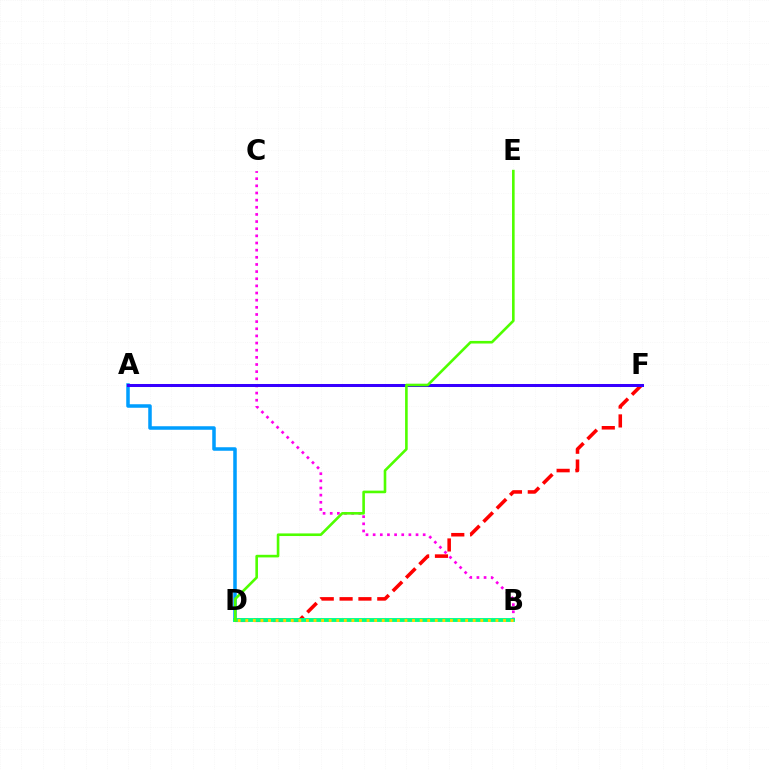{('B', 'C'): [{'color': '#ff00ed', 'line_style': 'dotted', 'thickness': 1.94}], ('A', 'D'): [{'color': '#009eff', 'line_style': 'solid', 'thickness': 2.54}], ('D', 'F'): [{'color': '#ff0000', 'line_style': 'dashed', 'thickness': 2.56}], ('B', 'D'): [{'color': '#00ff86', 'line_style': 'solid', 'thickness': 2.79}, {'color': '#ffd500', 'line_style': 'dotted', 'thickness': 2.06}], ('A', 'F'): [{'color': '#3700ff', 'line_style': 'solid', 'thickness': 2.17}], ('D', 'E'): [{'color': '#4fff00', 'line_style': 'solid', 'thickness': 1.88}]}